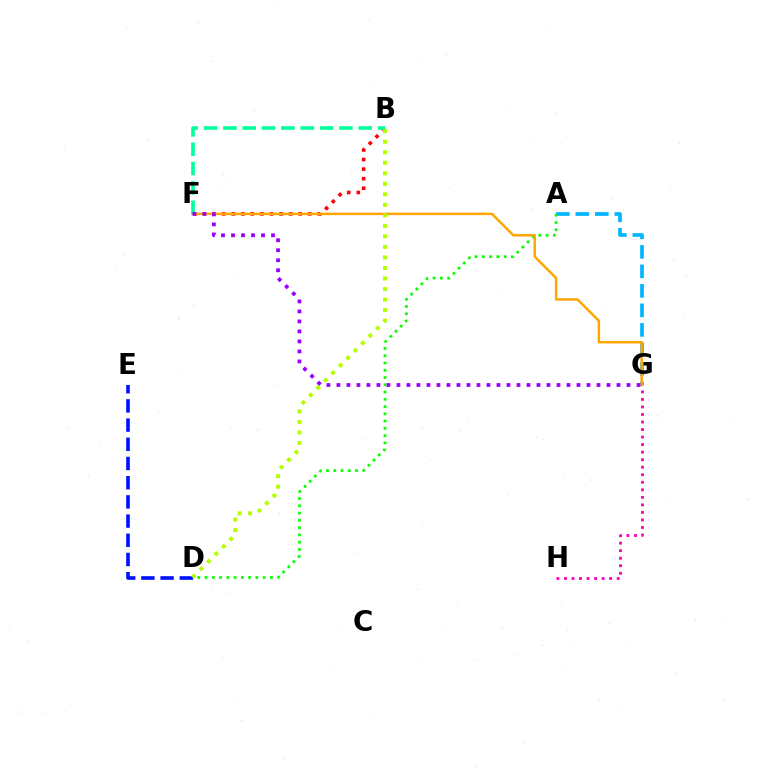{('A', 'G'): [{'color': '#00b5ff', 'line_style': 'dashed', 'thickness': 2.65}], ('A', 'D'): [{'color': '#08ff00', 'line_style': 'dotted', 'thickness': 1.97}], ('D', 'E'): [{'color': '#0010ff', 'line_style': 'dashed', 'thickness': 2.61}], ('B', 'F'): [{'color': '#ff0000', 'line_style': 'dotted', 'thickness': 2.6}, {'color': '#00ff9d', 'line_style': 'dashed', 'thickness': 2.63}], ('F', 'G'): [{'color': '#ffa500', 'line_style': 'solid', 'thickness': 1.77}, {'color': '#9b00ff', 'line_style': 'dotted', 'thickness': 2.72}], ('G', 'H'): [{'color': '#ff00bd', 'line_style': 'dotted', 'thickness': 2.05}], ('B', 'D'): [{'color': '#b3ff00', 'line_style': 'dotted', 'thickness': 2.86}]}